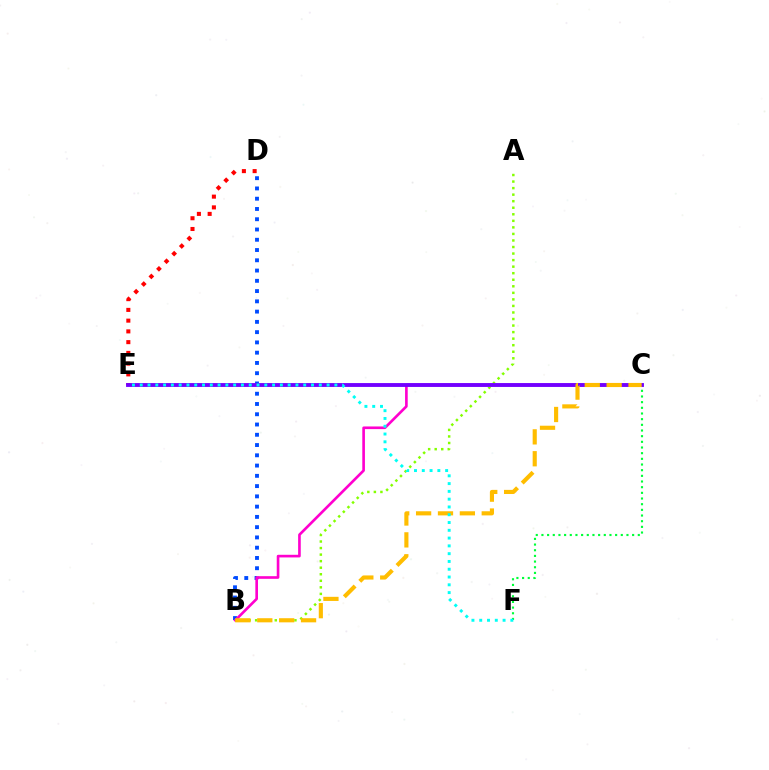{('B', 'D'): [{'color': '#004bff', 'line_style': 'dotted', 'thickness': 2.79}], ('B', 'C'): [{'color': '#ff00cf', 'line_style': 'solid', 'thickness': 1.9}, {'color': '#ffbd00', 'line_style': 'dashed', 'thickness': 2.97}], ('C', 'F'): [{'color': '#00ff39', 'line_style': 'dotted', 'thickness': 1.54}], ('D', 'E'): [{'color': '#ff0000', 'line_style': 'dotted', 'thickness': 2.92}], ('A', 'B'): [{'color': '#84ff00', 'line_style': 'dotted', 'thickness': 1.78}], ('C', 'E'): [{'color': '#7200ff', 'line_style': 'solid', 'thickness': 2.78}], ('E', 'F'): [{'color': '#00fff6', 'line_style': 'dotted', 'thickness': 2.12}]}